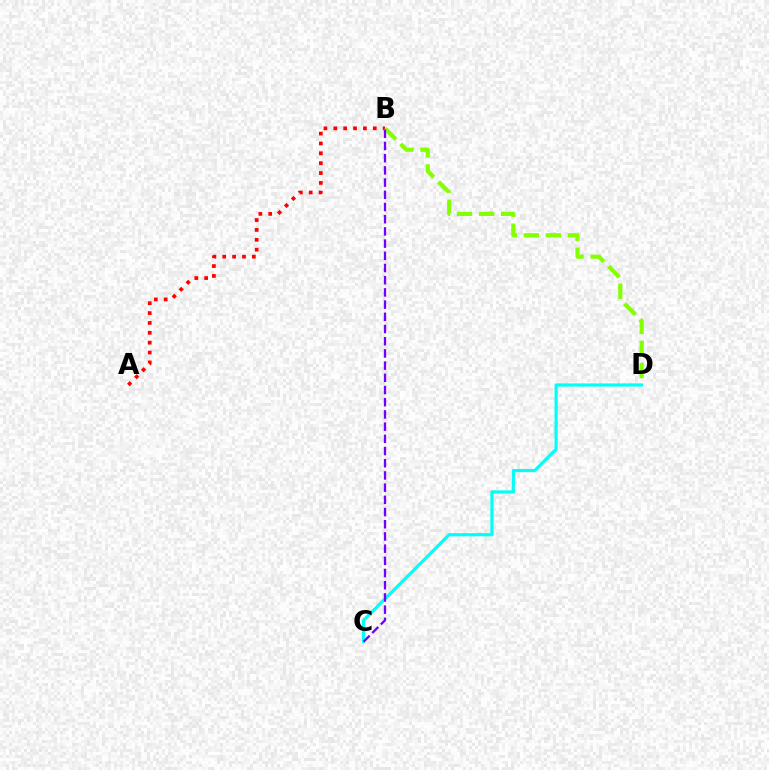{('A', 'B'): [{'color': '#ff0000', 'line_style': 'dotted', 'thickness': 2.68}], ('B', 'D'): [{'color': '#84ff00', 'line_style': 'dashed', 'thickness': 3.0}], ('C', 'D'): [{'color': '#00fff6', 'line_style': 'solid', 'thickness': 2.29}], ('B', 'C'): [{'color': '#7200ff', 'line_style': 'dashed', 'thickness': 1.66}]}